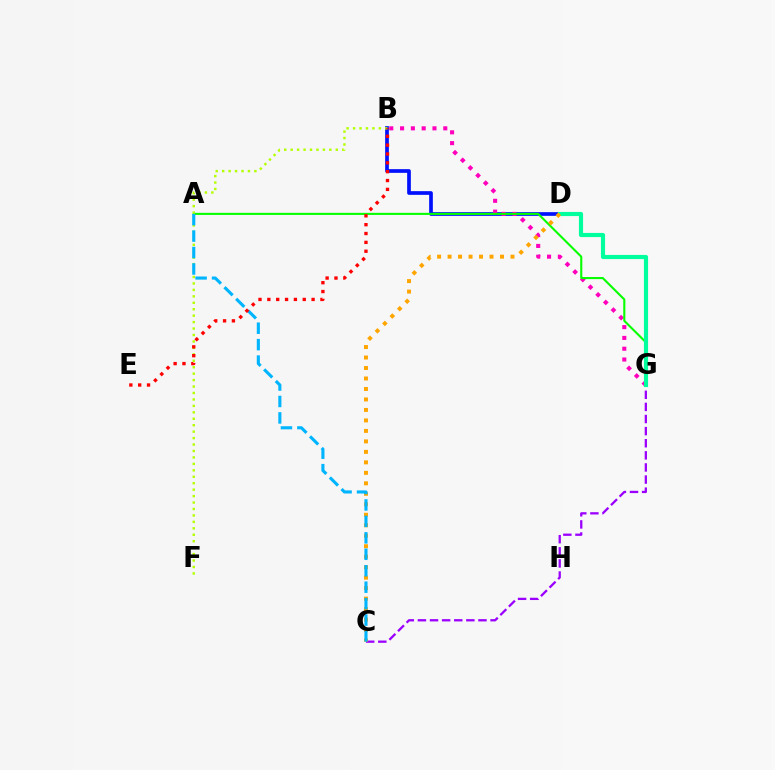{('B', 'D'): [{'color': '#0010ff', 'line_style': 'solid', 'thickness': 2.66}], ('B', 'G'): [{'color': '#ff00bd', 'line_style': 'dotted', 'thickness': 2.93}], ('A', 'G'): [{'color': '#08ff00', 'line_style': 'solid', 'thickness': 1.51}], ('C', 'G'): [{'color': '#9b00ff', 'line_style': 'dashed', 'thickness': 1.64}], ('B', 'F'): [{'color': '#b3ff00', 'line_style': 'dotted', 'thickness': 1.75}], ('D', 'G'): [{'color': '#00ff9d', 'line_style': 'solid', 'thickness': 2.99}], ('C', 'D'): [{'color': '#ffa500', 'line_style': 'dotted', 'thickness': 2.85}], ('A', 'C'): [{'color': '#00b5ff', 'line_style': 'dashed', 'thickness': 2.23}], ('B', 'E'): [{'color': '#ff0000', 'line_style': 'dotted', 'thickness': 2.4}]}